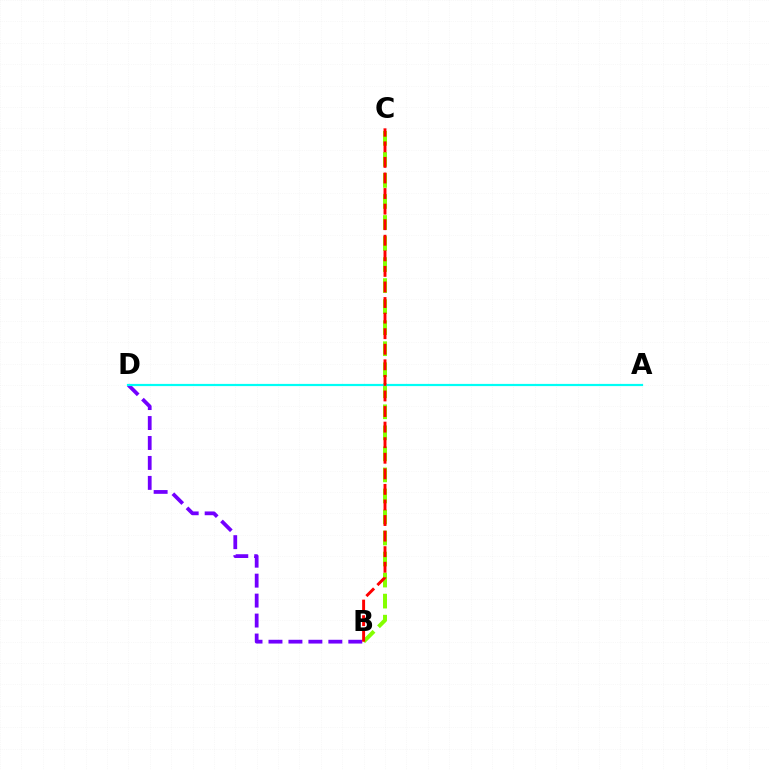{('B', 'C'): [{'color': '#84ff00', 'line_style': 'dashed', 'thickness': 2.86}, {'color': '#ff0000', 'line_style': 'dashed', 'thickness': 2.12}], ('B', 'D'): [{'color': '#7200ff', 'line_style': 'dashed', 'thickness': 2.71}], ('A', 'D'): [{'color': '#00fff6', 'line_style': 'solid', 'thickness': 1.58}]}